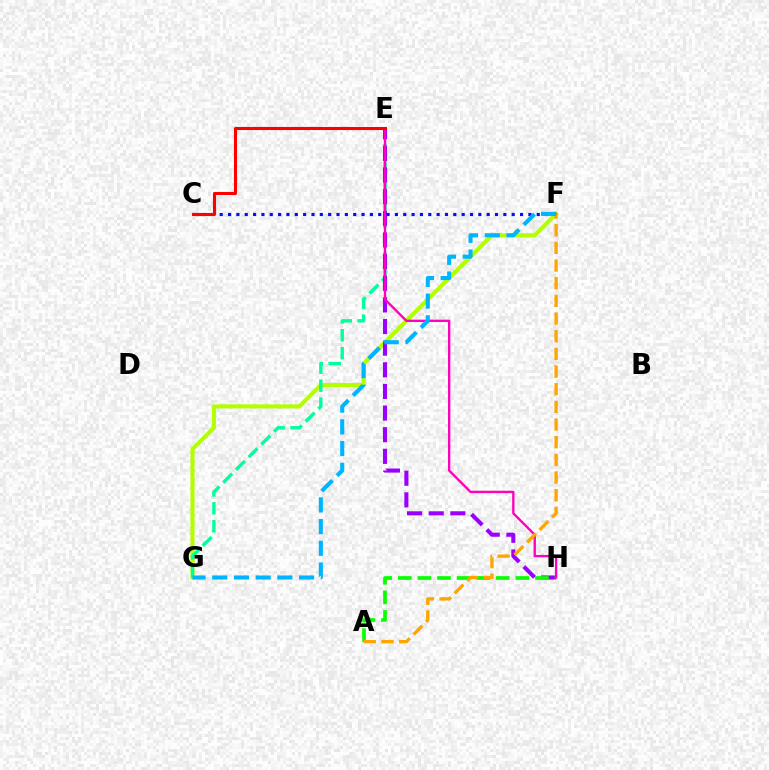{('F', 'G'): [{'color': '#b3ff00', 'line_style': 'solid', 'thickness': 2.96}, {'color': '#00b5ff', 'line_style': 'dashed', 'thickness': 2.95}], ('E', 'G'): [{'color': '#00ff9d', 'line_style': 'dashed', 'thickness': 2.44}], ('E', 'H'): [{'color': '#9b00ff', 'line_style': 'dashed', 'thickness': 2.94}, {'color': '#ff00bd', 'line_style': 'solid', 'thickness': 1.7}], ('A', 'H'): [{'color': '#08ff00', 'line_style': 'dashed', 'thickness': 2.66}], ('C', 'F'): [{'color': '#0010ff', 'line_style': 'dotted', 'thickness': 2.27}], ('A', 'F'): [{'color': '#ffa500', 'line_style': 'dashed', 'thickness': 2.4}], ('C', 'E'): [{'color': '#ff0000', 'line_style': 'solid', 'thickness': 2.22}]}